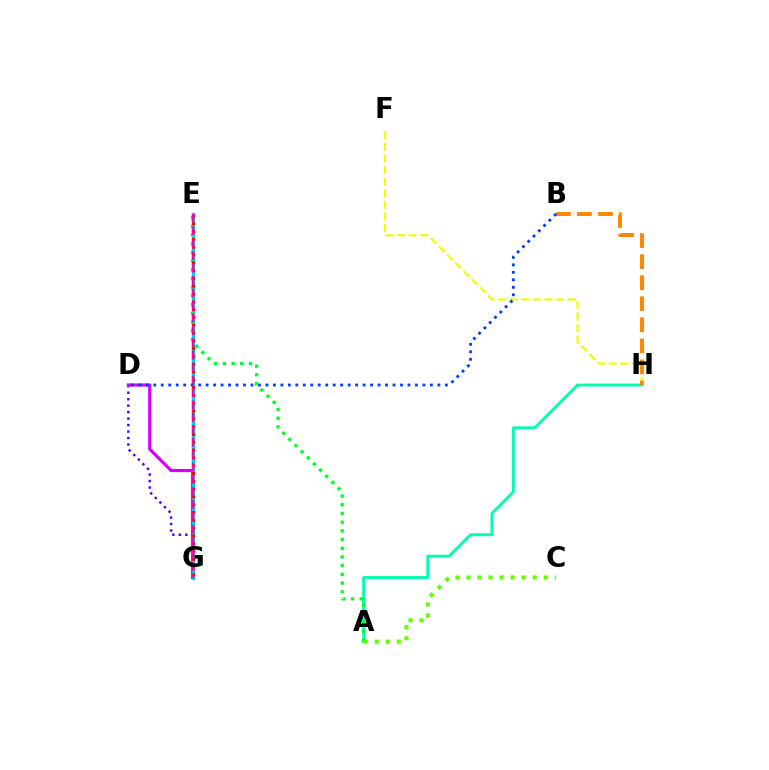{('D', 'G'): [{'color': '#4f00ff', 'line_style': 'dotted', 'thickness': 1.76}, {'color': '#d600ff', 'line_style': 'solid', 'thickness': 2.27}], ('A', 'H'): [{'color': '#00ffaf', 'line_style': 'solid', 'thickness': 2.08}], ('F', 'H'): [{'color': '#eeff00', 'line_style': 'dashed', 'thickness': 1.58}], ('B', 'H'): [{'color': '#ff8800', 'line_style': 'dashed', 'thickness': 2.86}], ('E', 'G'): [{'color': '#00c7ff', 'line_style': 'solid', 'thickness': 2.44}, {'color': '#ff0000', 'line_style': 'dotted', 'thickness': 2.12}, {'color': '#ff00a0', 'line_style': 'dashed', 'thickness': 1.69}], ('B', 'D'): [{'color': '#003fff', 'line_style': 'dotted', 'thickness': 2.03}], ('A', 'E'): [{'color': '#00ff27', 'line_style': 'dotted', 'thickness': 2.36}], ('A', 'C'): [{'color': '#66ff00', 'line_style': 'dotted', 'thickness': 3.0}]}